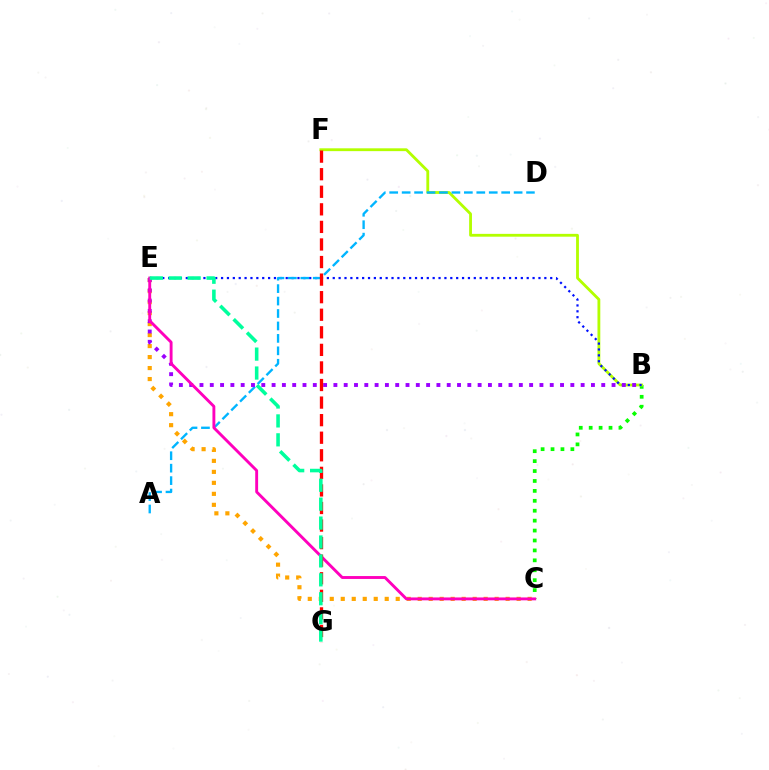{('B', 'C'): [{'color': '#08ff00', 'line_style': 'dotted', 'thickness': 2.7}], ('B', 'F'): [{'color': '#b3ff00', 'line_style': 'solid', 'thickness': 2.03}], ('B', 'E'): [{'color': '#0010ff', 'line_style': 'dotted', 'thickness': 1.6}, {'color': '#9b00ff', 'line_style': 'dotted', 'thickness': 2.8}], ('A', 'D'): [{'color': '#00b5ff', 'line_style': 'dashed', 'thickness': 1.69}], ('C', 'E'): [{'color': '#ffa500', 'line_style': 'dotted', 'thickness': 2.99}, {'color': '#ff00bd', 'line_style': 'solid', 'thickness': 2.08}], ('F', 'G'): [{'color': '#ff0000', 'line_style': 'dashed', 'thickness': 2.39}], ('E', 'G'): [{'color': '#00ff9d', 'line_style': 'dashed', 'thickness': 2.57}]}